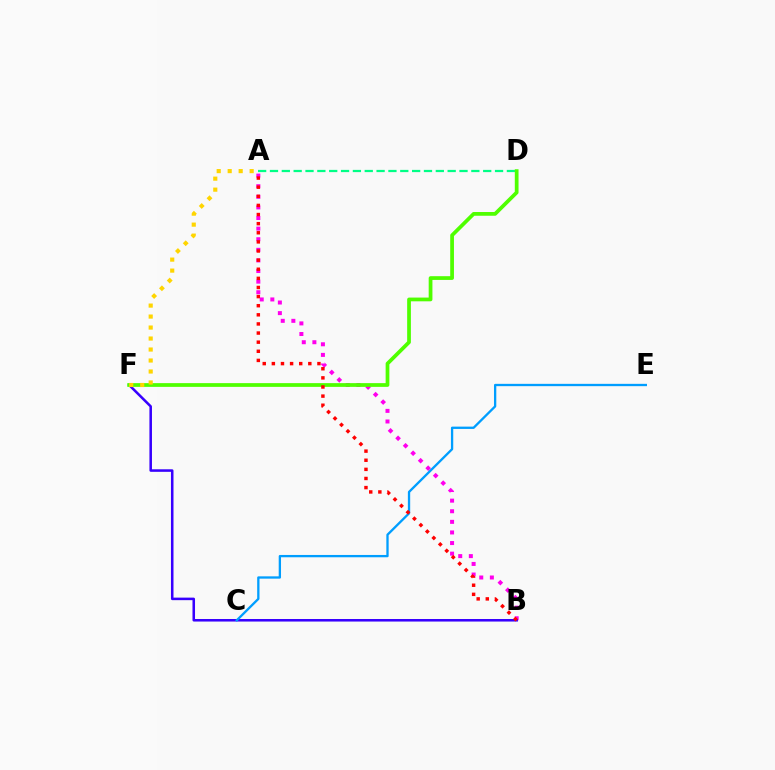{('A', 'D'): [{'color': '#00ff86', 'line_style': 'dashed', 'thickness': 1.61}], ('A', 'B'): [{'color': '#ff00ed', 'line_style': 'dotted', 'thickness': 2.88}, {'color': '#ff0000', 'line_style': 'dotted', 'thickness': 2.48}], ('B', 'F'): [{'color': '#3700ff', 'line_style': 'solid', 'thickness': 1.83}], ('D', 'F'): [{'color': '#4fff00', 'line_style': 'solid', 'thickness': 2.69}], ('C', 'E'): [{'color': '#009eff', 'line_style': 'solid', 'thickness': 1.66}], ('A', 'F'): [{'color': '#ffd500', 'line_style': 'dotted', 'thickness': 2.98}]}